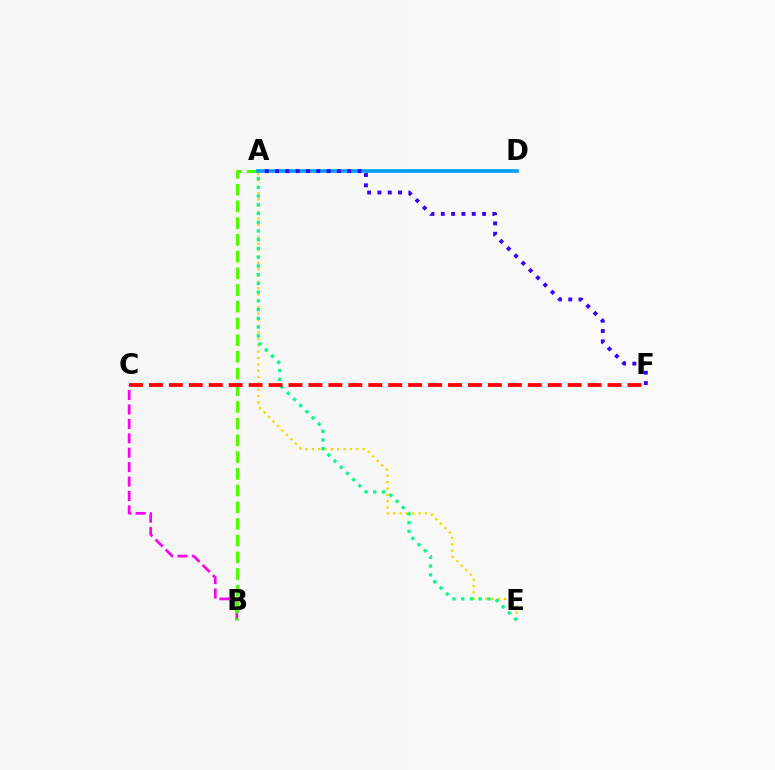{('A', 'E'): [{'color': '#ffd500', 'line_style': 'dotted', 'thickness': 1.72}, {'color': '#00ff86', 'line_style': 'dotted', 'thickness': 2.37}], ('B', 'C'): [{'color': '#ff00ed', 'line_style': 'dashed', 'thickness': 1.96}], ('A', 'B'): [{'color': '#4fff00', 'line_style': 'dashed', 'thickness': 2.27}], ('A', 'D'): [{'color': '#009eff', 'line_style': 'solid', 'thickness': 2.62}], ('C', 'F'): [{'color': '#ff0000', 'line_style': 'dashed', 'thickness': 2.71}], ('A', 'F'): [{'color': '#3700ff', 'line_style': 'dotted', 'thickness': 2.8}]}